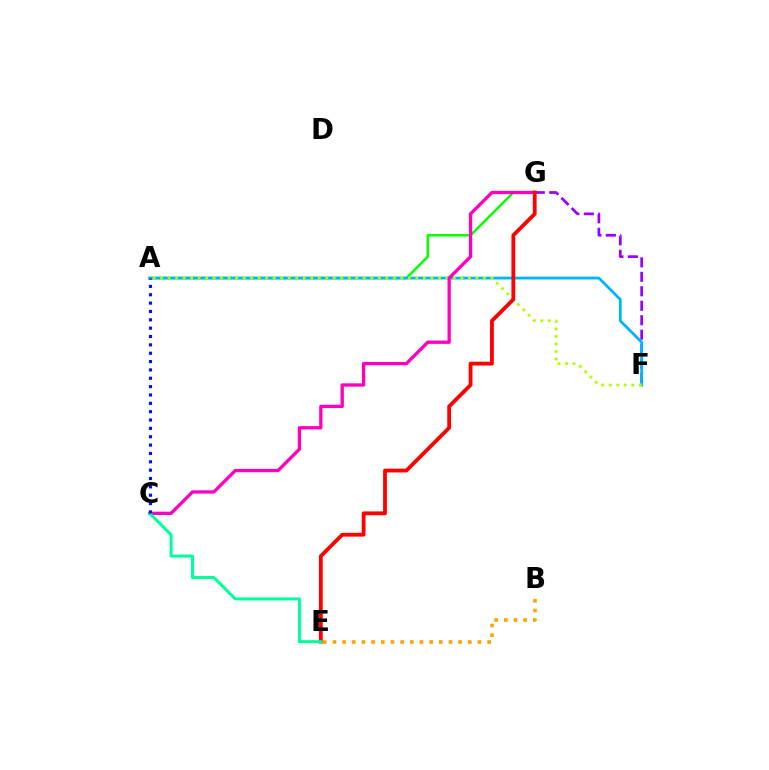{('F', 'G'): [{'color': '#9b00ff', 'line_style': 'dashed', 'thickness': 1.97}], ('B', 'E'): [{'color': '#ffa500', 'line_style': 'dotted', 'thickness': 2.63}], ('A', 'G'): [{'color': '#08ff00', 'line_style': 'solid', 'thickness': 1.79}], ('A', 'F'): [{'color': '#00b5ff', 'line_style': 'solid', 'thickness': 2.02}, {'color': '#b3ff00', 'line_style': 'dotted', 'thickness': 2.04}], ('C', 'G'): [{'color': '#ff00bd', 'line_style': 'solid', 'thickness': 2.39}], ('E', 'G'): [{'color': '#ff0000', 'line_style': 'solid', 'thickness': 2.74}], ('C', 'E'): [{'color': '#00ff9d', 'line_style': 'solid', 'thickness': 2.18}], ('A', 'C'): [{'color': '#0010ff', 'line_style': 'dotted', 'thickness': 2.27}]}